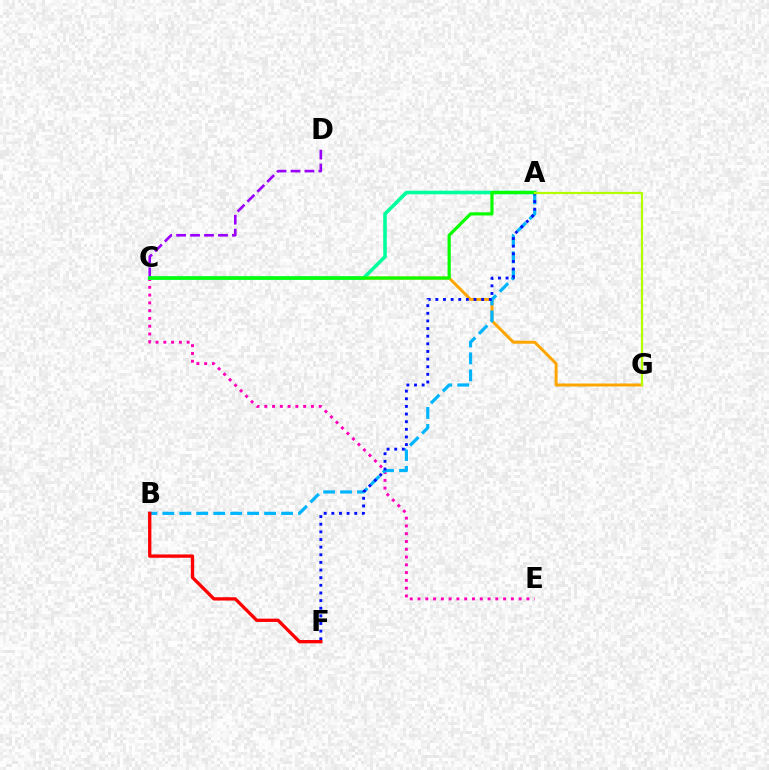{('C', 'E'): [{'color': '#ff00bd', 'line_style': 'dotted', 'thickness': 2.11}], ('C', 'G'): [{'color': '#ffa500', 'line_style': 'solid', 'thickness': 2.14}], ('A', 'B'): [{'color': '#00b5ff', 'line_style': 'dashed', 'thickness': 2.3}], ('C', 'D'): [{'color': '#9b00ff', 'line_style': 'dashed', 'thickness': 1.9}], ('A', 'F'): [{'color': '#0010ff', 'line_style': 'dotted', 'thickness': 2.07}], ('B', 'F'): [{'color': '#ff0000', 'line_style': 'solid', 'thickness': 2.39}], ('A', 'C'): [{'color': '#00ff9d', 'line_style': 'solid', 'thickness': 2.57}, {'color': '#08ff00', 'line_style': 'solid', 'thickness': 2.29}], ('A', 'G'): [{'color': '#b3ff00', 'line_style': 'solid', 'thickness': 1.61}]}